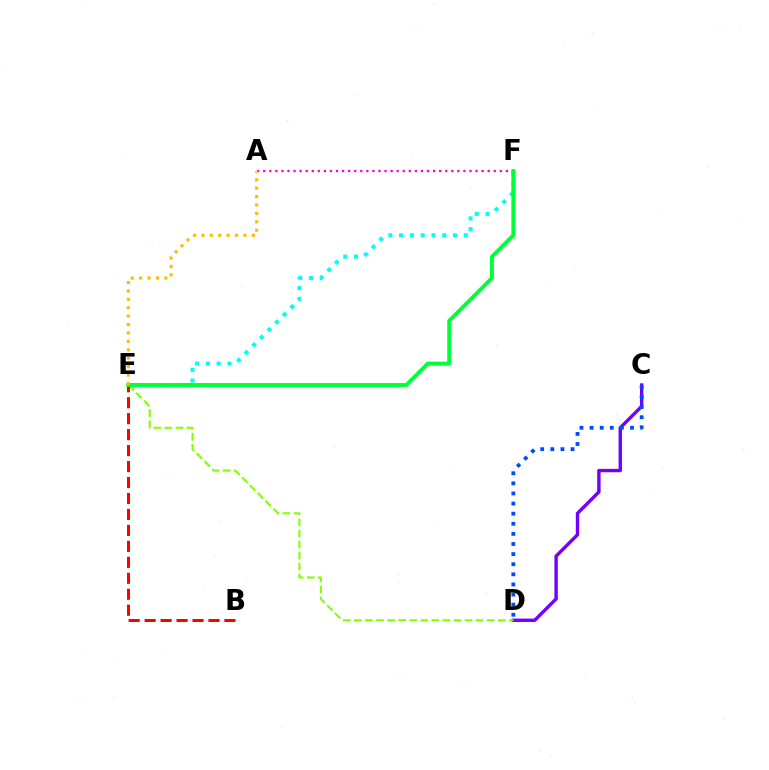{('E', 'F'): [{'color': '#00fff6', 'line_style': 'dotted', 'thickness': 2.93}, {'color': '#00ff39', 'line_style': 'solid', 'thickness': 2.82}], ('C', 'D'): [{'color': '#7200ff', 'line_style': 'solid', 'thickness': 2.44}, {'color': '#004bff', 'line_style': 'dotted', 'thickness': 2.75}], ('A', 'F'): [{'color': '#ff00cf', 'line_style': 'dotted', 'thickness': 1.65}], ('D', 'E'): [{'color': '#84ff00', 'line_style': 'dashed', 'thickness': 1.5}], ('B', 'E'): [{'color': '#ff0000', 'line_style': 'dashed', 'thickness': 2.17}], ('A', 'E'): [{'color': '#ffbd00', 'line_style': 'dotted', 'thickness': 2.28}]}